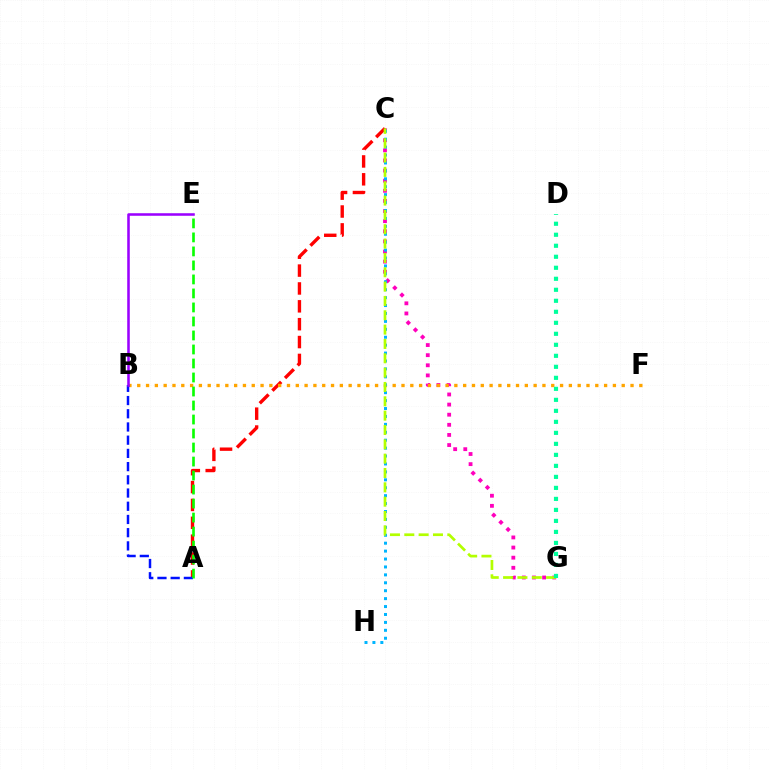{('C', 'G'): [{'color': '#ff00bd', 'line_style': 'dotted', 'thickness': 2.75}, {'color': '#b3ff00', 'line_style': 'dashed', 'thickness': 1.95}], ('A', 'C'): [{'color': '#ff0000', 'line_style': 'dashed', 'thickness': 2.43}], ('B', 'F'): [{'color': '#ffa500', 'line_style': 'dotted', 'thickness': 2.39}], ('C', 'H'): [{'color': '#00b5ff', 'line_style': 'dotted', 'thickness': 2.15}], ('A', 'B'): [{'color': '#0010ff', 'line_style': 'dashed', 'thickness': 1.8}], ('B', 'E'): [{'color': '#9b00ff', 'line_style': 'solid', 'thickness': 1.84}], ('A', 'E'): [{'color': '#08ff00', 'line_style': 'dashed', 'thickness': 1.9}], ('D', 'G'): [{'color': '#00ff9d', 'line_style': 'dotted', 'thickness': 2.99}]}